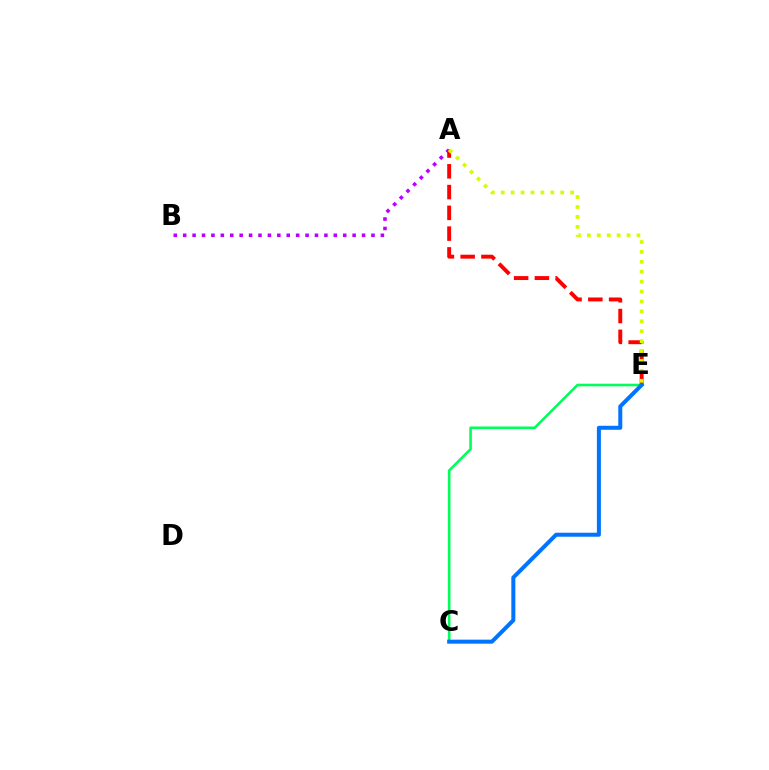{('A', 'B'): [{'color': '#b900ff', 'line_style': 'dotted', 'thickness': 2.56}], ('A', 'E'): [{'color': '#ff0000', 'line_style': 'dashed', 'thickness': 2.82}, {'color': '#d1ff00', 'line_style': 'dotted', 'thickness': 2.69}], ('C', 'E'): [{'color': '#00ff5c', 'line_style': 'solid', 'thickness': 1.88}, {'color': '#0074ff', 'line_style': 'solid', 'thickness': 2.89}]}